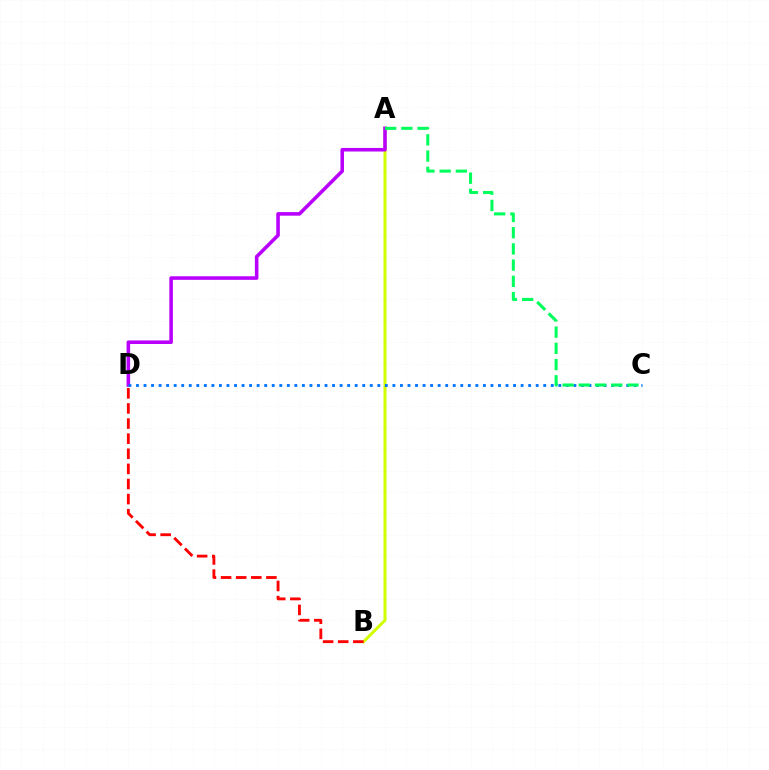{('A', 'B'): [{'color': '#d1ff00', 'line_style': 'solid', 'thickness': 2.16}], ('A', 'D'): [{'color': '#b900ff', 'line_style': 'solid', 'thickness': 2.57}], ('C', 'D'): [{'color': '#0074ff', 'line_style': 'dotted', 'thickness': 2.05}], ('A', 'C'): [{'color': '#00ff5c', 'line_style': 'dashed', 'thickness': 2.2}], ('B', 'D'): [{'color': '#ff0000', 'line_style': 'dashed', 'thickness': 2.05}]}